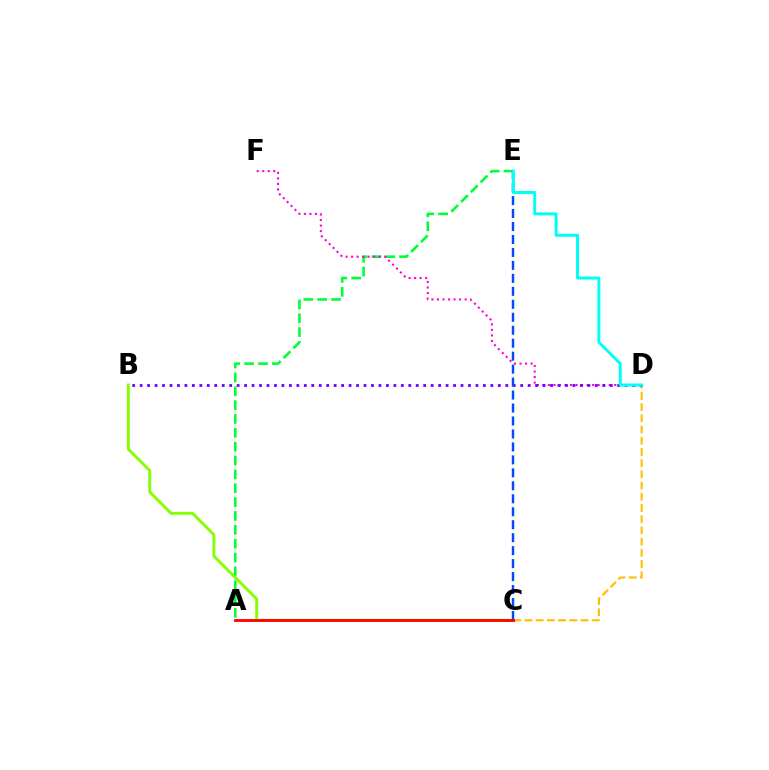{('A', 'E'): [{'color': '#00ff39', 'line_style': 'dashed', 'thickness': 1.88}], ('D', 'F'): [{'color': '#ff00cf', 'line_style': 'dotted', 'thickness': 1.5}], ('C', 'D'): [{'color': '#ffbd00', 'line_style': 'dashed', 'thickness': 1.52}], ('B', 'D'): [{'color': '#7200ff', 'line_style': 'dotted', 'thickness': 2.03}], ('B', 'C'): [{'color': '#84ff00', 'line_style': 'solid', 'thickness': 2.09}], ('C', 'E'): [{'color': '#004bff', 'line_style': 'dashed', 'thickness': 1.76}], ('A', 'C'): [{'color': '#ff0000', 'line_style': 'solid', 'thickness': 2.03}], ('D', 'E'): [{'color': '#00fff6', 'line_style': 'solid', 'thickness': 2.16}]}